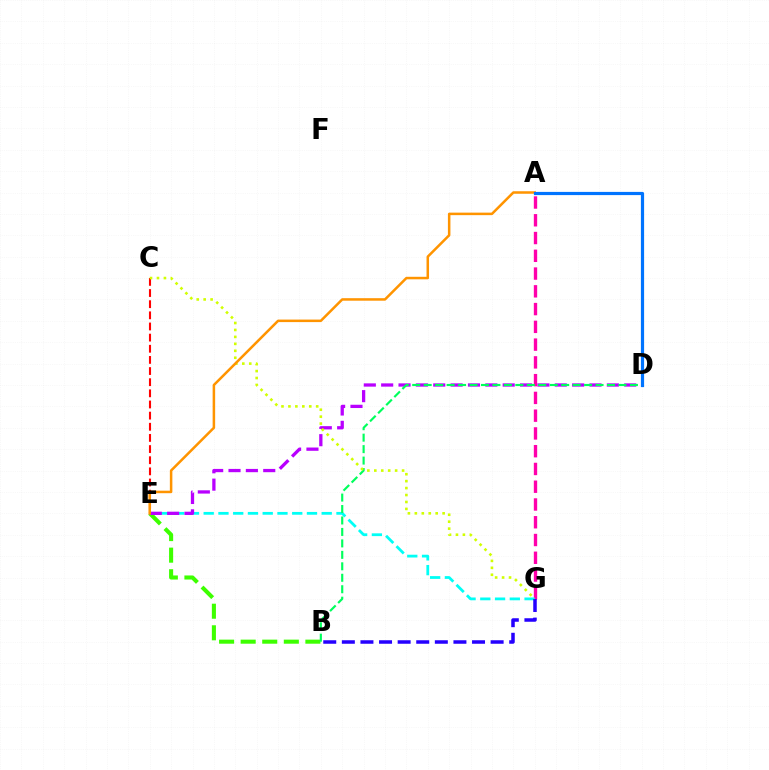{('A', 'G'): [{'color': '#ff00ac', 'line_style': 'dashed', 'thickness': 2.41}], ('C', 'E'): [{'color': '#ff0000', 'line_style': 'dashed', 'thickness': 1.51}], ('B', 'E'): [{'color': '#3dff00', 'line_style': 'dashed', 'thickness': 2.93}], ('E', 'G'): [{'color': '#00fff6', 'line_style': 'dashed', 'thickness': 2.0}], ('D', 'E'): [{'color': '#b900ff', 'line_style': 'dashed', 'thickness': 2.36}], ('B', 'G'): [{'color': '#2500ff', 'line_style': 'dashed', 'thickness': 2.53}], ('B', 'D'): [{'color': '#00ff5c', 'line_style': 'dashed', 'thickness': 1.56}], ('C', 'G'): [{'color': '#d1ff00', 'line_style': 'dotted', 'thickness': 1.89}], ('A', 'E'): [{'color': '#ff9400', 'line_style': 'solid', 'thickness': 1.81}], ('A', 'D'): [{'color': '#0074ff', 'line_style': 'solid', 'thickness': 2.3}]}